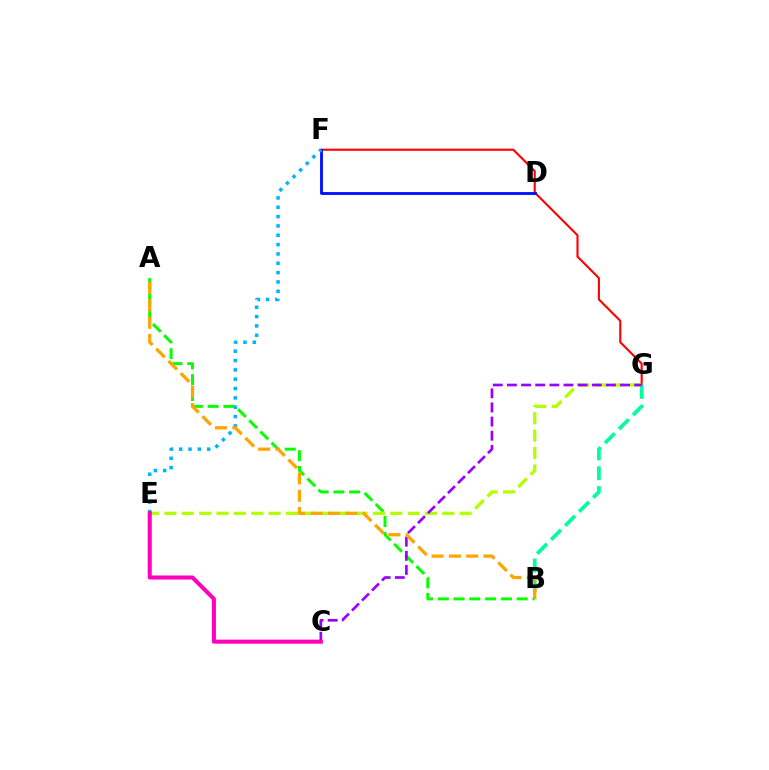{('F', 'G'): [{'color': '#ff0000', 'line_style': 'solid', 'thickness': 1.52}], ('D', 'F'): [{'color': '#0010ff', 'line_style': 'solid', 'thickness': 2.04}], ('A', 'B'): [{'color': '#08ff00', 'line_style': 'dashed', 'thickness': 2.15}, {'color': '#ffa500', 'line_style': 'dashed', 'thickness': 2.36}], ('B', 'G'): [{'color': '#00ff9d', 'line_style': 'dashed', 'thickness': 2.69}], ('E', 'G'): [{'color': '#b3ff00', 'line_style': 'dashed', 'thickness': 2.36}], ('C', 'G'): [{'color': '#9b00ff', 'line_style': 'dashed', 'thickness': 1.92}], ('E', 'F'): [{'color': '#00b5ff', 'line_style': 'dotted', 'thickness': 2.54}], ('C', 'E'): [{'color': '#ff00bd', 'line_style': 'solid', 'thickness': 2.92}]}